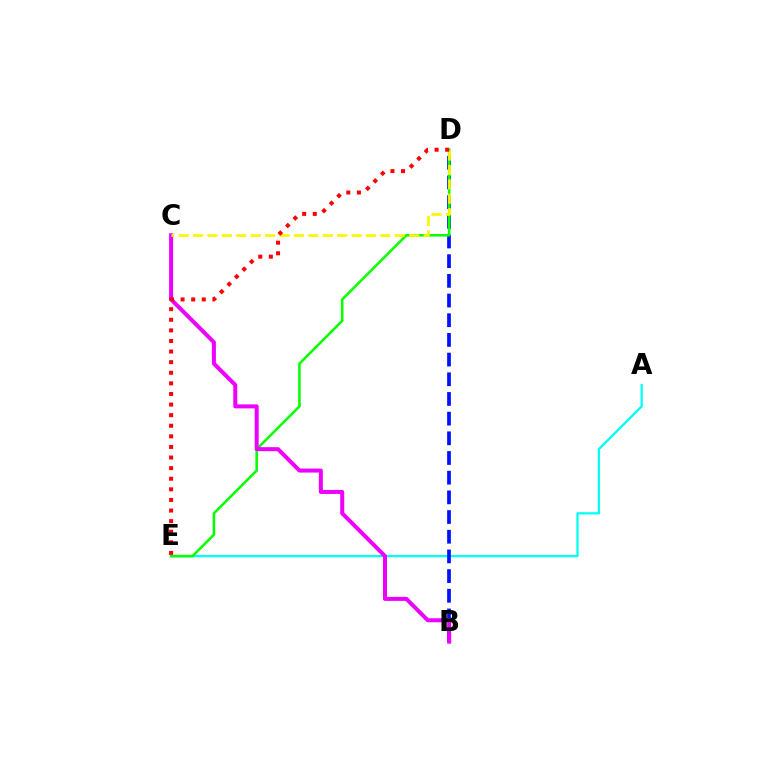{('A', 'E'): [{'color': '#00fff6', 'line_style': 'solid', 'thickness': 1.63}], ('B', 'D'): [{'color': '#0010ff', 'line_style': 'dashed', 'thickness': 2.67}], ('D', 'E'): [{'color': '#08ff00', 'line_style': 'solid', 'thickness': 1.84}, {'color': '#ff0000', 'line_style': 'dotted', 'thickness': 2.88}], ('B', 'C'): [{'color': '#ee00ff', 'line_style': 'solid', 'thickness': 2.88}], ('C', 'D'): [{'color': '#fcf500', 'line_style': 'dashed', 'thickness': 1.96}]}